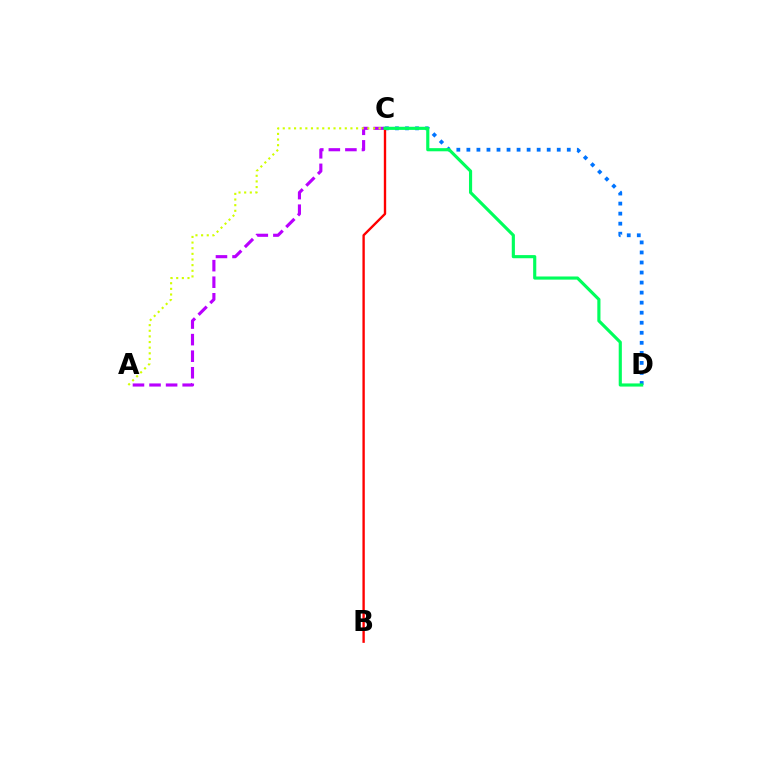{('C', 'D'): [{'color': '#0074ff', 'line_style': 'dotted', 'thickness': 2.73}, {'color': '#00ff5c', 'line_style': 'solid', 'thickness': 2.26}], ('A', 'C'): [{'color': '#b900ff', 'line_style': 'dashed', 'thickness': 2.25}, {'color': '#d1ff00', 'line_style': 'dotted', 'thickness': 1.53}], ('B', 'C'): [{'color': '#ff0000', 'line_style': 'solid', 'thickness': 1.7}]}